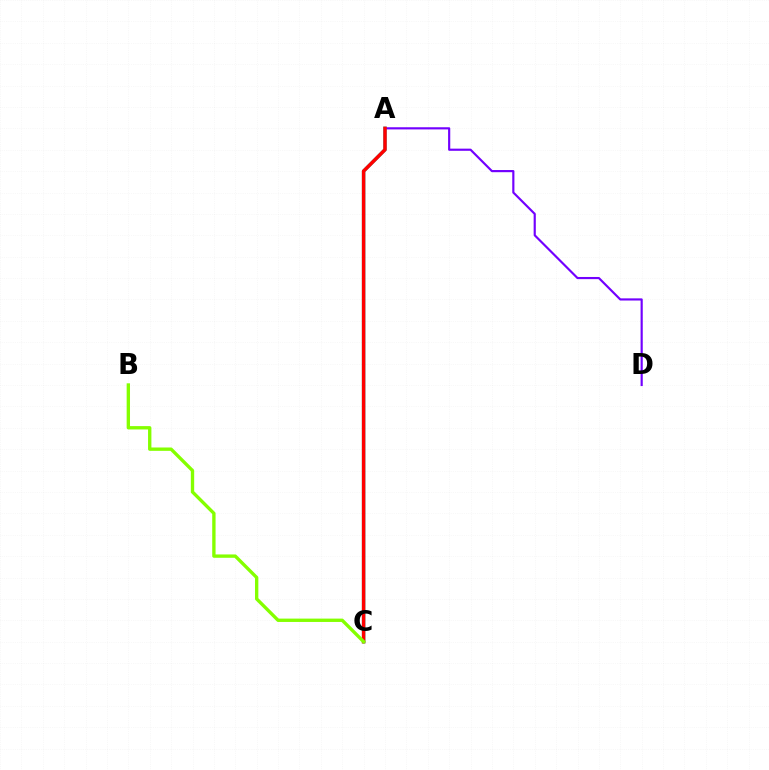{('A', 'C'): [{'color': '#00fff6', 'line_style': 'solid', 'thickness': 2.49}, {'color': '#ff0000', 'line_style': 'solid', 'thickness': 2.53}], ('A', 'D'): [{'color': '#7200ff', 'line_style': 'solid', 'thickness': 1.56}], ('B', 'C'): [{'color': '#84ff00', 'line_style': 'solid', 'thickness': 2.41}]}